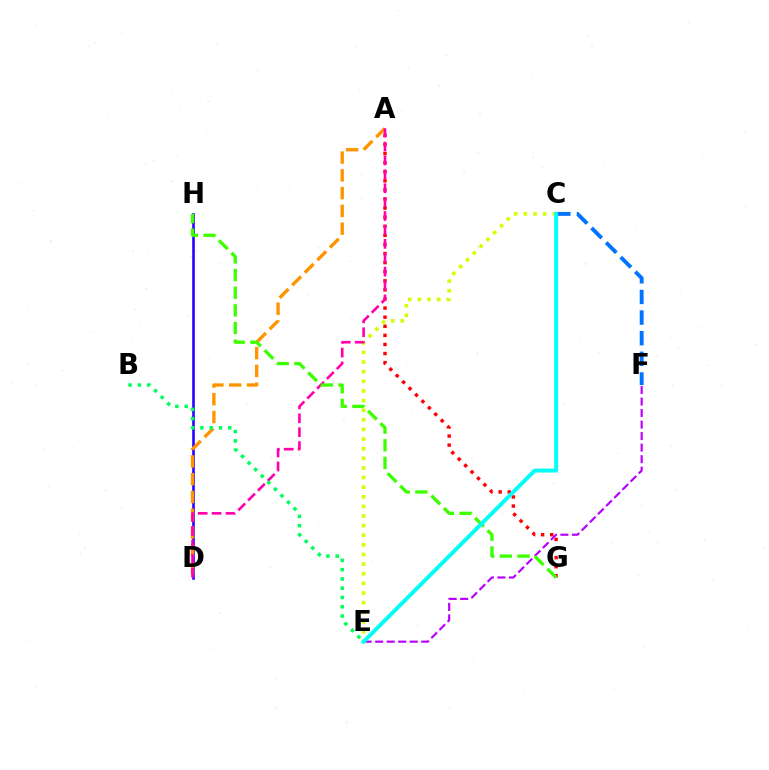{('D', 'H'): [{'color': '#2500ff', 'line_style': 'solid', 'thickness': 1.86}], ('A', 'G'): [{'color': '#ff0000', 'line_style': 'dotted', 'thickness': 2.47}], ('C', 'E'): [{'color': '#d1ff00', 'line_style': 'dotted', 'thickness': 2.61}, {'color': '#00fff6', 'line_style': 'solid', 'thickness': 2.85}], ('A', 'D'): [{'color': '#ff9400', 'line_style': 'dashed', 'thickness': 2.41}, {'color': '#ff00ac', 'line_style': 'dashed', 'thickness': 1.89}], ('C', 'F'): [{'color': '#0074ff', 'line_style': 'dashed', 'thickness': 2.8}], ('E', 'F'): [{'color': '#b900ff', 'line_style': 'dashed', 'thickness': 1.57}], ('B', 'E'): [{'color': '#00ff5c', 'line_style': 'dotted', 'thickness': 2.52}], ('G', 'H'): [{'color': '#3dff00', 'line_style': 'dashed', 'thickness': 2.4}]}